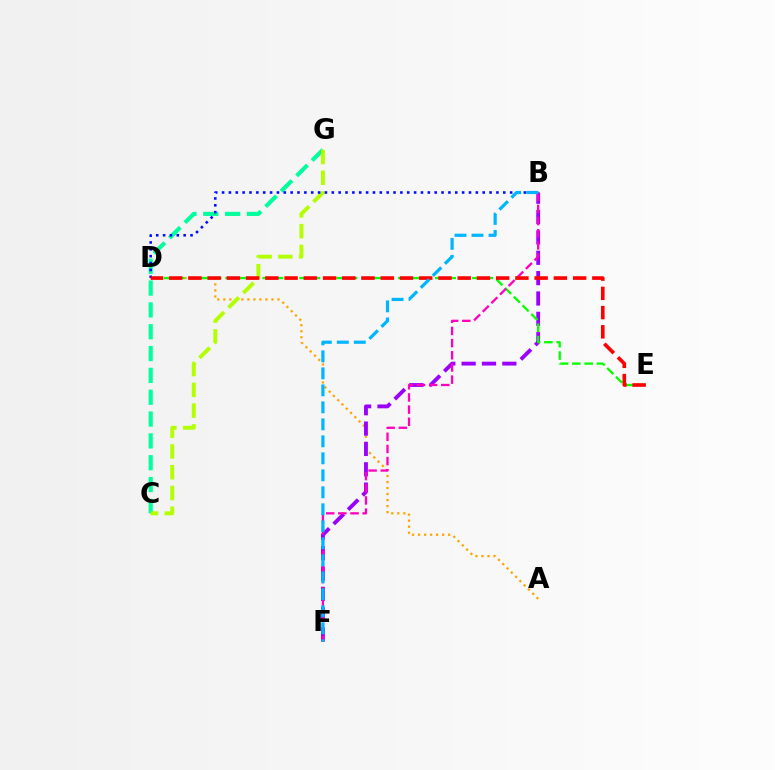{('A', 'D'): [{'color': '#ffa500', 'line_style': 'dotted', 'thickness': 1.64}], ('B', 'F'): [{'color': '#9b00ff', 'line_style': 'dashed', 'thickness': 2.77}, {'color': '#ff00bd', 'line_style': 'dashed', 'thickness': 1.65}, {'color': '#00b5ff', 'line_style': 'dashed', 'thickness': 2.31}], ('D', 'E'): [{'color': '#08ff00', 'line_style': 'dashed', 'thickness': 1.68}, {'color': '#ff0000', 'line_style': 'dashed', 'thickness': 2.61}], ('C', 'G'): [{'color': '#00ff9d', 'line_style': 'dashed', 'thickness': 2.97}, {'color': '#b3ff00', 'line_style': 'dashed', 'thickness': 2.82}], ('B', 'D'): [{'color': '#0010ff', 'line_style': 'dotted', 'thickness': 1.86}]}